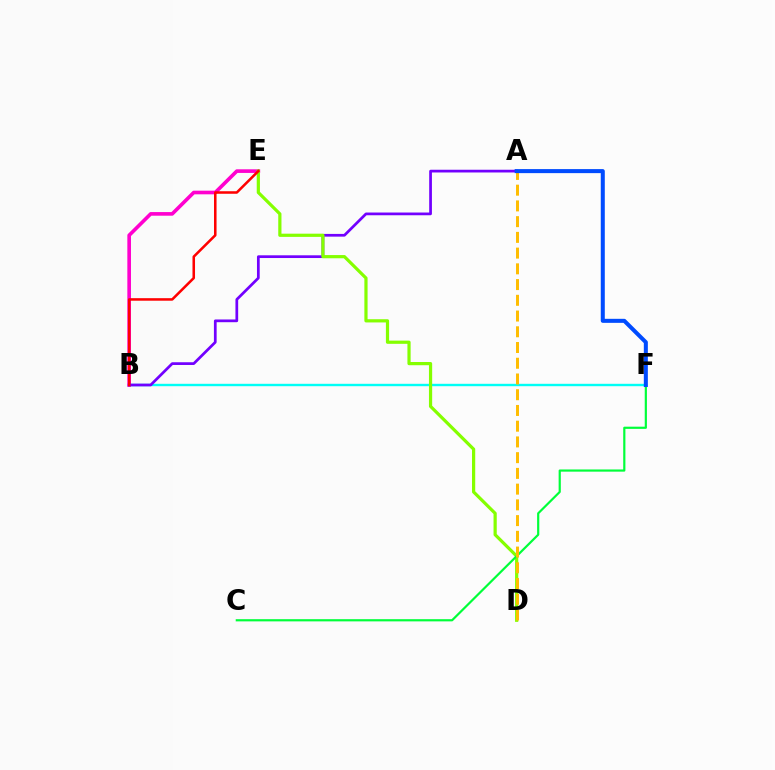{('B', 'F'): [{'color': '#00fff6', 'line_style': 'solid', 'thickness': 1.72}], ('B', 'E'): [{'color': '#ff00cf', 'line_style': 'solid', 'thickness': 2.62}, {'color': '#ff0000', 'line_style': 'solid', 'thickness': 1.83}], ('A', 'B'): [{'color': '#7200ff', 'line_style': 'solid', 'thickness': 1.96}], ('D', 'E'): [{'color': '#84ff00', 'line_style': 'solid', 'thickness': 2.31}], ('C', 'F'): [{'color': '#00ff39', 'line_style': 'solid', 'thickness': 1.57}], ('A', 'D'): [{'color': '#ffbd00', 'line_style': 'dashed', 'thickness': 2.14}], ('A', 'F'): [{'color': '#004bff', 'line_style': 'solid', 'thickness': 2.9}]}